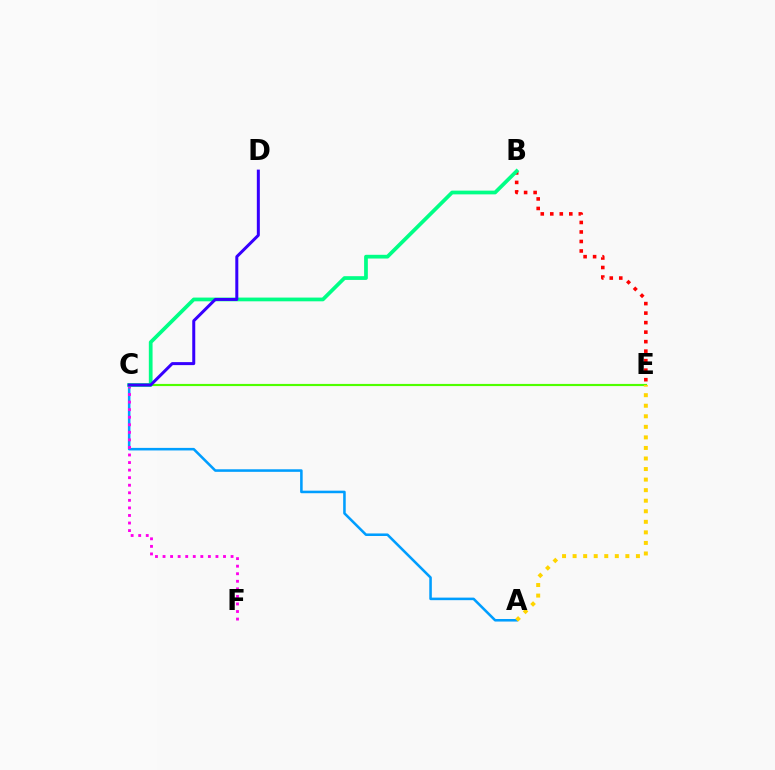{('A', 'C'): [{'color': '#009eff', 'line_style': 'solid', 'thickness': 1.84}], ('B', 'E'): [{'color': '#ff0000', 'line_style': 'dotted', 'thickness': 2.58}], ('C', 'F'): [{'color': '#ff00ed', 'line_style': 'dotted', 'thickness': 2.05}], ('C', 'E'): [{'color': '#4fff00', 'line_style': 'solid', 'thickness': 1.56}], ('B', 'C'): [{'color': '#00ff86', 'line_style': 'solid', 'thickness': 2.69}], ('C', 'D'): [{'color': '#3700ff', 'line_style': 'solid', 'thickness': 2.16}], ('A', 'E'): [{'color': '#ffd500', 'line_style': 'dotted', 'thickness': 2.87}]}